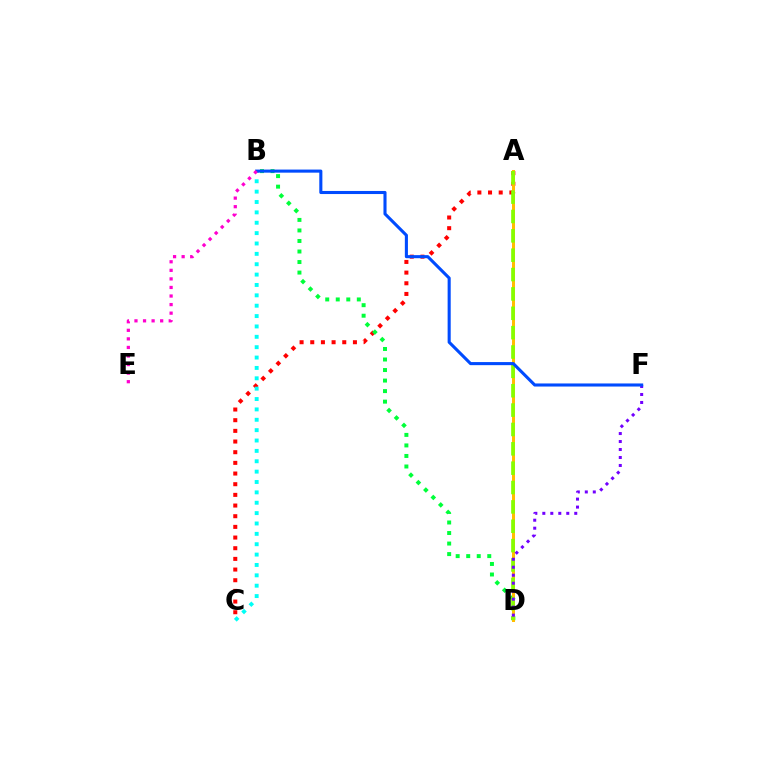{('A', 'C'): [{'color': '#ff0000', 'line_style': 'dotted', 'thickness': 2.9}], ('B', 'D'): [{'color': '#00ff39', 'line_style': 'dotted', 'thickness': 2.86}], ('A', 'D'): [{'color': '#ffbd00', 'line_style': 'solid', 'thickness': 2.17}, {'color': '#84ff00', 'line_style': 'dashed', 'thickness': 2.63}], ('D', 'F'): [{'color': '#7200ff', 'line_style': 'dotted', 'thickness': 2.17}], ('B', 'C'): [{'color': '#00fff6', 'line_style': 'dotted', 'thickness': 2.82}], ('B', 'F'): [{'color': '#004bff', 'line_style': 'solid', 'thickness': 2.22}], ('B', 'E'): [{'color': '#ff00cf', 'line_style': 'dotted', 'thickness': 2.33}]}